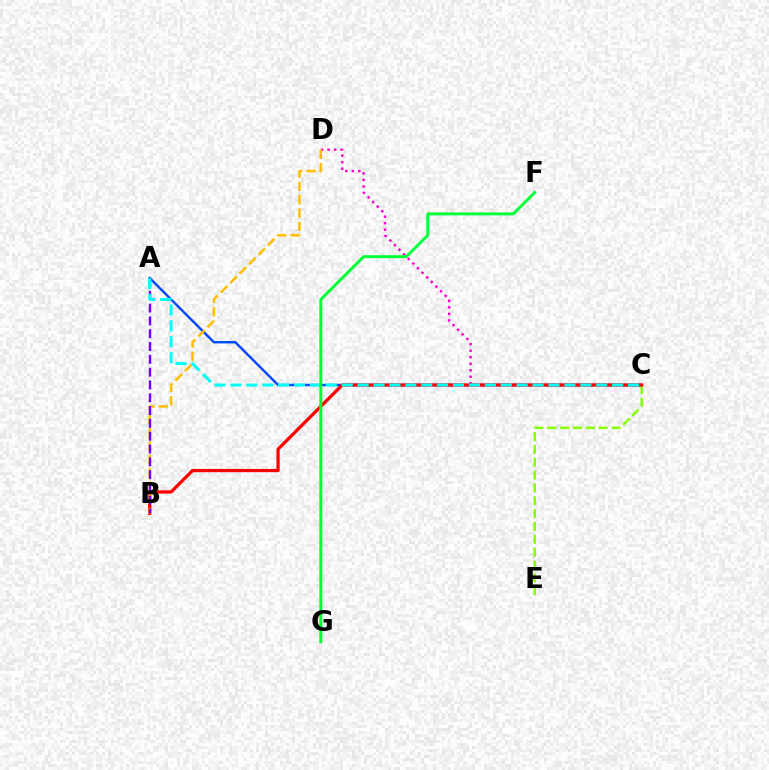{('C', 'D'): [{'color': '#ff00cf', 'line_style': 'dotted', 'thickness': 1.77}], ('C', 'E'): [{'color': '#84ff00', 'line_style': 'dashed', 'thickness': 1.75}], ('A', 'C'): [{'color': '#004bff', 'line_style': 'solid', 'thickness': 1.74}, {'color': '#00fff6', 'line_style': 'dashed', 'thickness': 2.16}], ('B', 'C'): [{'color': '#ff0000', 'line_style': 'solid', 'thickness': 2.33}], ('B', 'D'): [{'color': '#ffbd00', 'line_style': 'dashed', 'thickness': 1.81}], ('A', 'B'): [{'color': '#7200ff', 'line_style': 'dashed', 'thickness': 1.74}], ('F', 'G'): [{'color': '#00ff39', 'line_style': 'solid', 'thickness': 2.13}]}